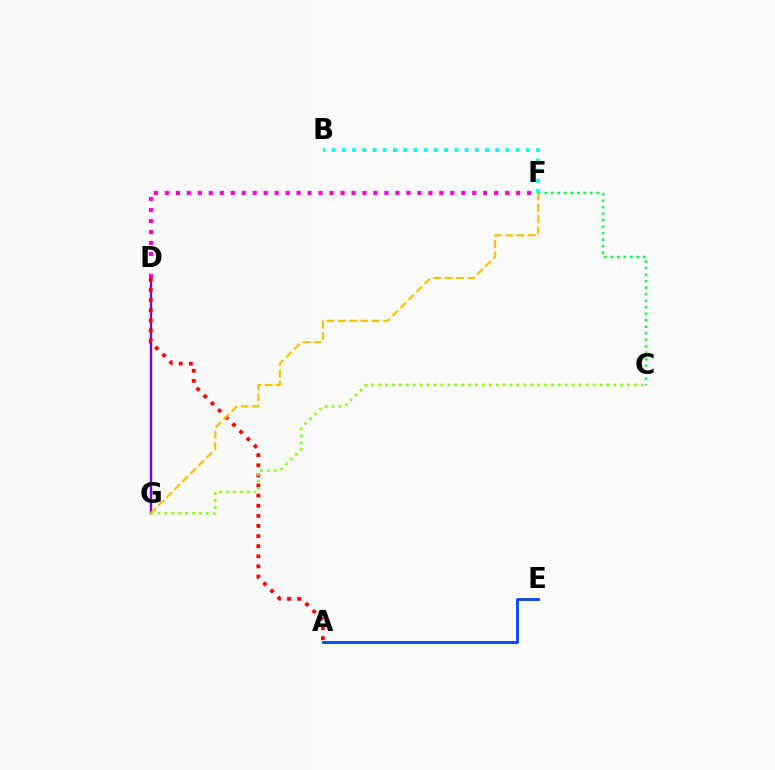{('D', 'G'): [{'color': '#7200ff', 'line_style': 'solid', 'thickness': 1.69}], ('C', 'F'): [{'color': '#00ff39', 'line_style': 'dotted', 'thickness': 1.77}], ('D', 'F'): [{'color': '#ff00cf', 'line_style': 'dotted', 'thickness': 2.98}], ('A', 'D'): [{'color': '#ff0000', 'line_style': 'dotted', 'thickness': 2.75}], ('C', 'G'): [{'color': '#84ff00', 'line_style': 'dotted', 'thickness': 1.88}], ('A', 'E'): [{'color': '#004bff', 'line_style': 'solid', 'thickness': 2.08}], ('F', 'G'): [{'color': '#ffbd00', 'line_style': 'dashed', 'thickness': 1.54}], ('B', 'F'): [{'color': '#00fff6', 'line_style': 'dotted', 'thickness': 2.78}]}